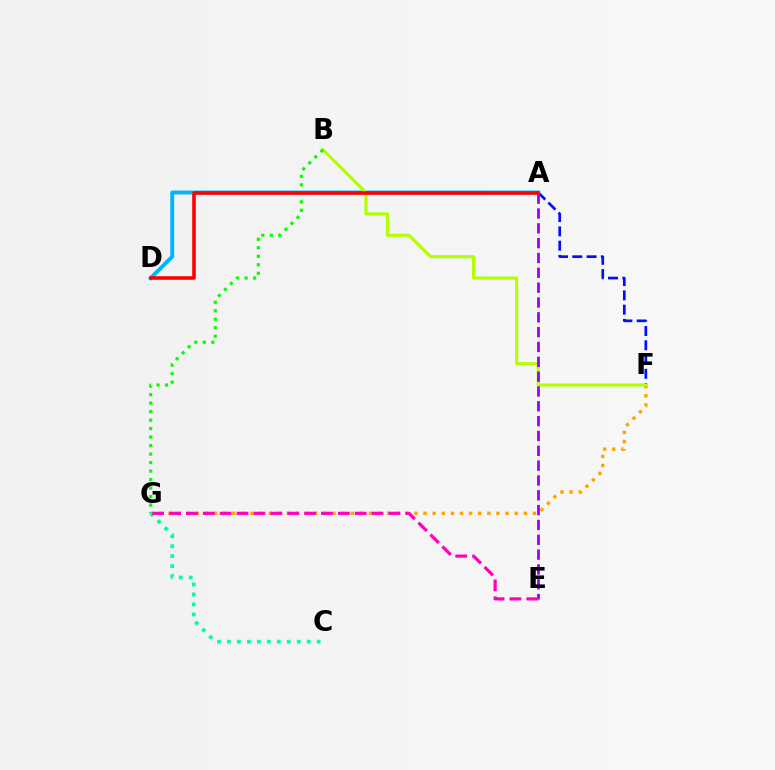{('F', 'G'): [{'color': '#ffa500', 'line_style': 'dotted', 'thickness': 2.47}], ('A', 'F'): [{'color': '#0010ff', 'line_style': 'dashed', 'thickness': 1.94}], ('A', 'D'): [{'color': '#00b5ff', 'line_style': 'solid', 'thickness': 2.81}, {'color': '#ff0000', 'line_style': 'solid', 'thickness': 2.6}], ('B', 'F'): [{'color': '#b3ff00', 'line_style': 'solid', 'thickness': 2.25}], ('B', 'G'): [{'color': '#08ff00', 'line_style': 'dotted', 'thickness': 2.31}], ('C', 'G'): [{'color': '#00ff9d', 'line_style': 'dotted', 'thickness': 2.71}], ('A', 'E'): [{'color': '#9b00ff', 'line_style': 'dashed', 'thickness': 2.01}], ('E', 'G'): [{'color': '#ff00bd', 'line_style': 'dashed', 'thickness': 2.29}]}